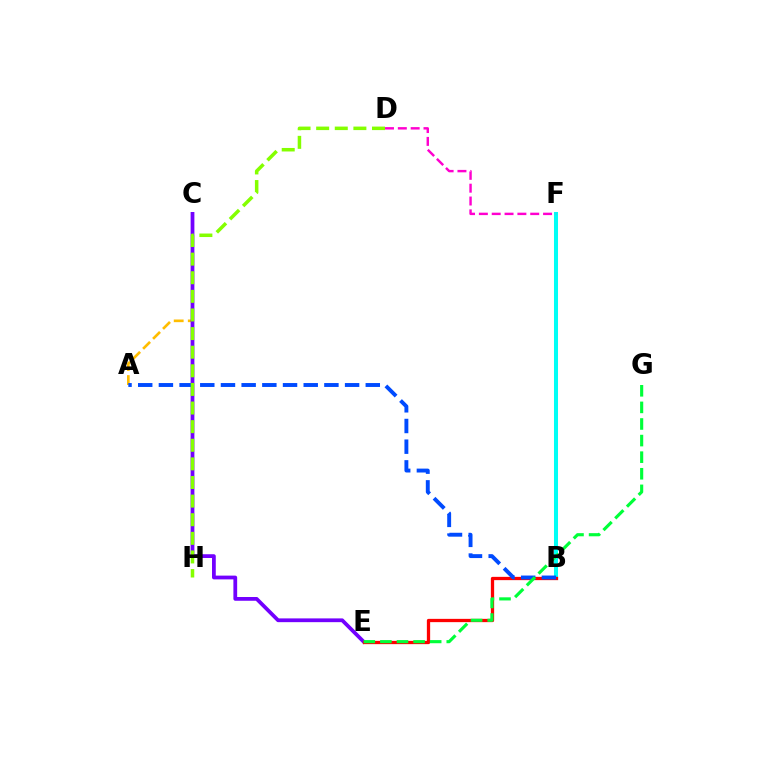{('A', 'C'): [{'color': '#ffbd00', 'line_style': 'dashed', 'thickness': 1.91}], ('C', 'E'): [{'color': '#7200ff', 'line_style': 'solid', 'thickness': 2.71}], ('B', 'F'): [{'color': '#00fff6', 'line_style': 'solid', 'thickness': 2.9}], ('B', 'E'): [{'color': '#ff0000', 'line_style': 'solid', 'thickness': 2.37}], ('A', 'B'): [{'color': '#004bff', 'line_style': 'dashed', 'thickness': 2.81}], ('D', 'H'): [{'color': '#84ff00', 'line_style': 'dashed', 'thickness': 2.53}], ('E', 'G'): [{'color': '#00ff39', 'line_style': 'dashed', 'thickness': 2.25}], ('D', 'F'): [{'color': '#ff00cf', 'line_style': 'dashed', 'thickness': 1.74}]}